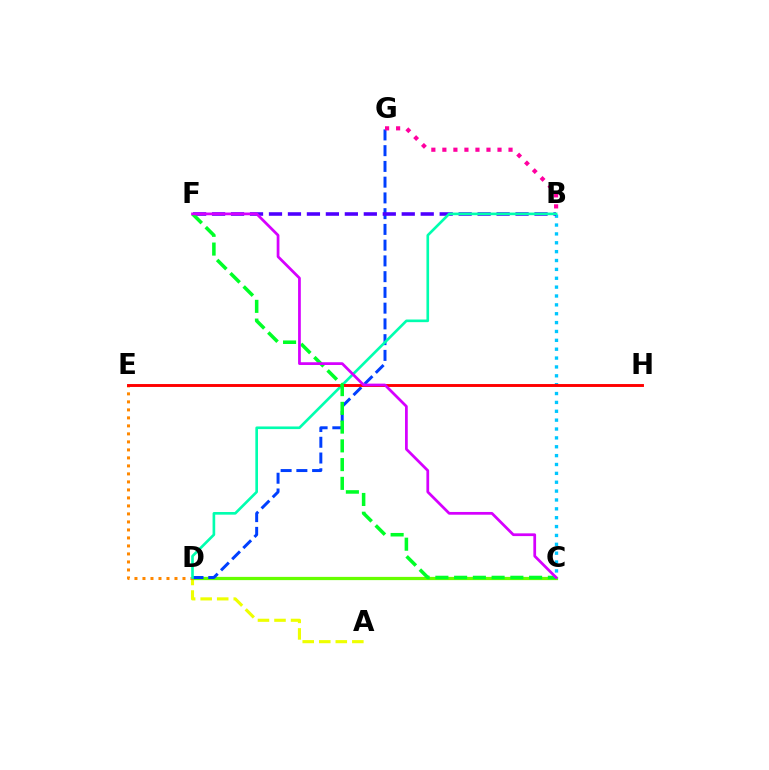{('A', 'D'): [{'color': '#eeff00', 'line_style': 'dashed', 'thickness': 2.25}], ('C', 'D'): [{'color': '#66ff00', 'line_style': 'solid', 'thickness': 2.33}], ('B', 'C'): [{'color': '#00c7ff', 'line_style': 'dotted', 'thickness': 2.41}], ('D', 'E'): [{'color': '#ff8800', 'line_style': 'dotted', 'thickness': 2.17}], ('D', 'G'): [{'color': '#003fff', 'line_style': 'dashed', 'thickness': 2.14}], ('B', 'F'): [{'color': '#4f00ff', 'line_style': 'dashed', 'thickness': 2.58}], ('B', 'D'): [{'color': '#00ffaf', 'line_style': 'solid', 'thickness': 1.9}], ('E', 'H'): [{'color': '#ff0000', 'line_style': 'solid', 'thickness': 2.09}], ('B', 'G'): [{'color': '#ff00a0', 'line_style': 'dotted', 'thickness': 3.0}], ('C', 'F'): [{'color': '#00ff27', 'line_style': 'dashed', 'thickness': 2.55}, {'color': '#d600ff', 'line_style': 'solid', 'thickness': 1.98}]}